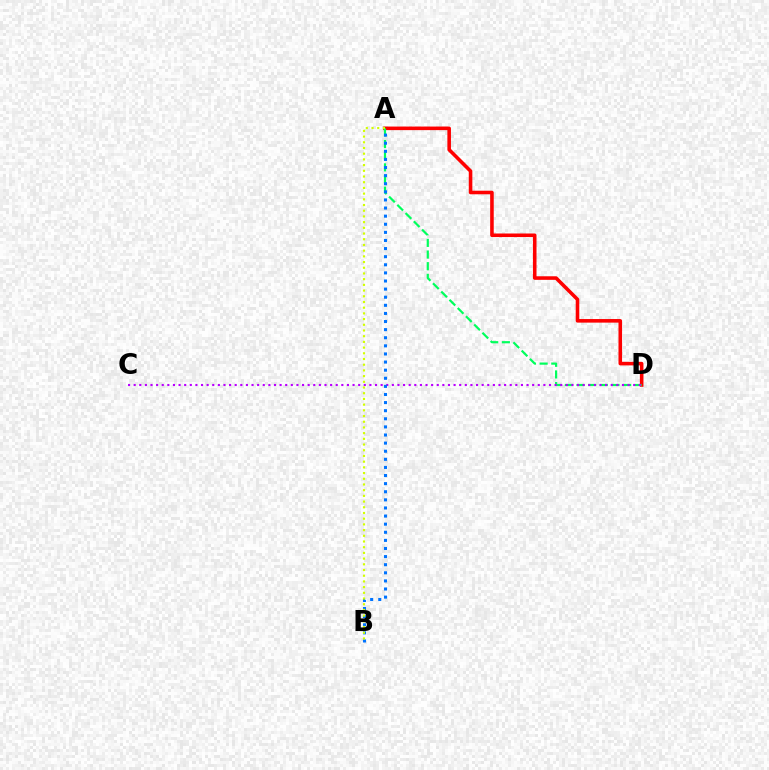{('A', 'D'): [{'color': '#ff0000', 'line_style': 'solid', 'thickness': 2.57}, {'color': '#00ff5c', 'line_style': 'dashed', 'thickness': 1.58}], ('C', 'D'): [{'color': '#b900ff', 'line_style': 'dotted', 'thickness': 1.52}], ('A', 'B'): [{'color': '#0074ff', 'line_style': 'dotted', 'thickness': 2.2}, {'color': '#d1ff00', 'line_style': 'dotted', 'thickness': 1.55}]}